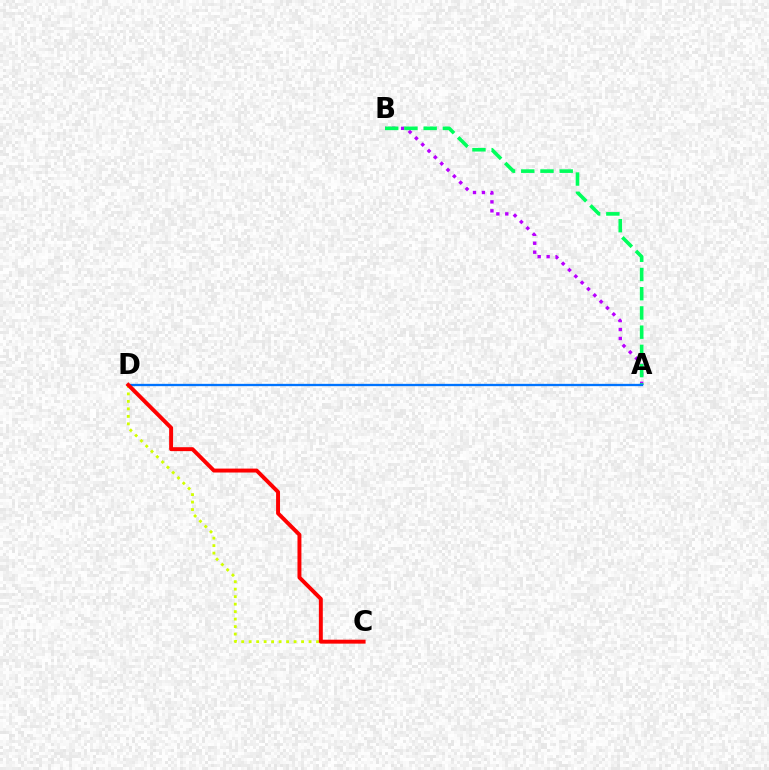{('A', 'B'): [{'color': '#b900ff', 'line_style': 'dotted', 'thickness': 2.43}, {'color': '#00ff5c', 'line_style': 'dashed', 'thickness': 2.61}], ('A', 'D'): [{'color': '#0074ff', 'line_style': 'solid', 'thickness': 1.66}], ('C', 'D'): [{'color': '#d1ff00', 'line_style': 'dotted', 'thickness': 2.03}, {'color': '#ff0000', 'line_style': 'solid', 'thickness': 2.83}]}